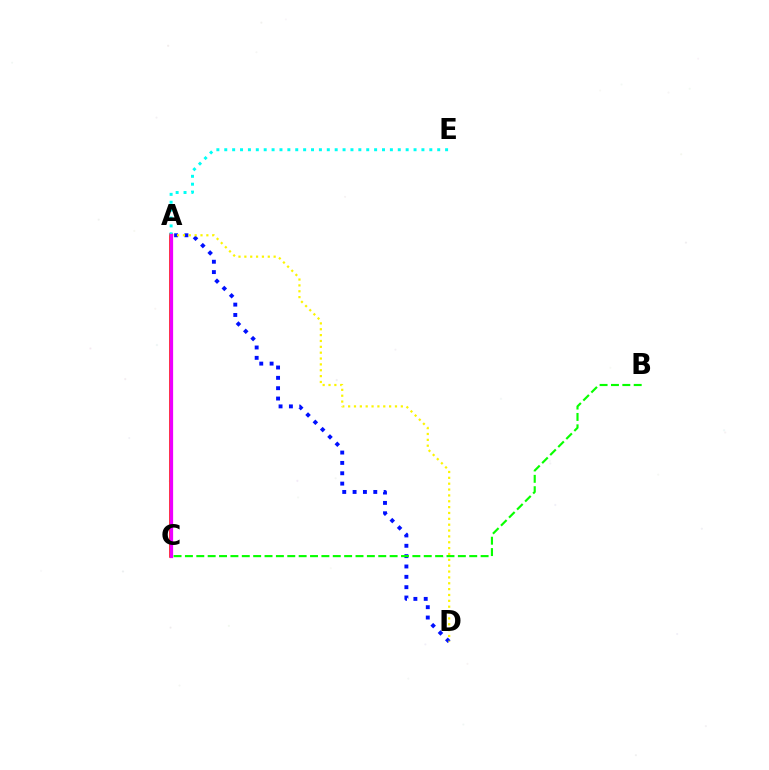{('A', 'D'): [{'color': '#0010ff', 'line_style': 'dotted', 'thickness': 2.81}, {'color': '#fcf500', 'line_style': 'dotted', 'thickness': 1.59}], ('A', 'C'): [{'color': '#ff0000', 'line_style': 'solid', 'thickness': 2.55}, {'color': '#ee00ff', 'line_style': 'solid', 'thickness': 2.34}], ('A', 'E'): [{'color': '#00fff6', 'line_style': 'dotted', 'thickness': 2.14}], ('B', 'C'): [{'color': '#08ff00', 'line_style': 'dashed', 'thickness': 1.54}]}